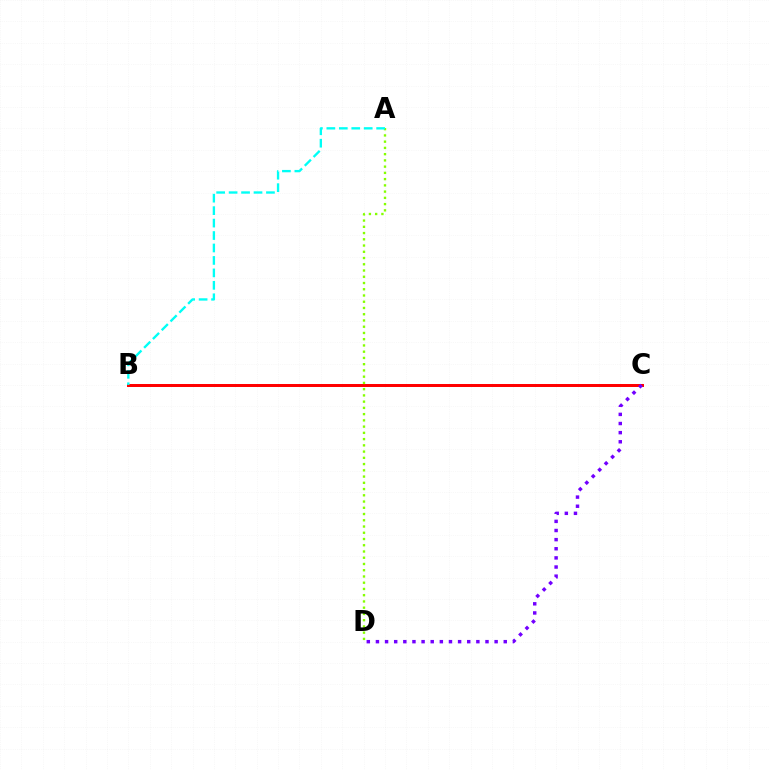{('B', 'C'): [{'color': '#ff0000', 'line_style': 'solid', 'thickness': 2.15}], ('C', 'D'): [{'color': '#7200ff', 'line_style': 'dotted', 'thickness': 2.48}], ('A', 'D'): [{'color': '#84ff00', 'line_style': 'dotted', 'thickness': 1.7}], ('A', 'B'): [{'color': '#00fff6', 'line_style': 'dashed', 'thickness': 1.69}]}